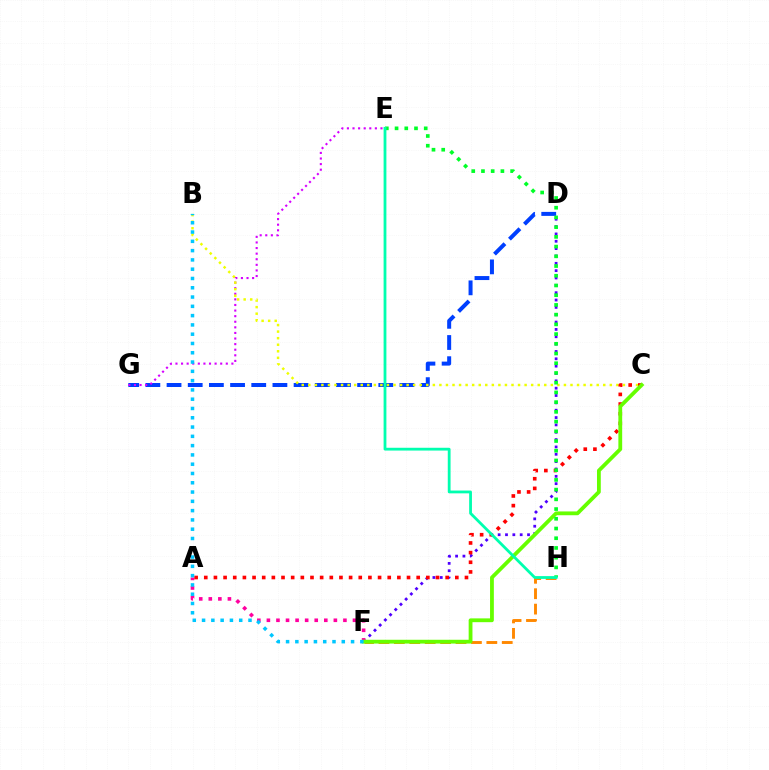{('D', 'F'): [{'color': '#4f00ff', 'line_style': 'dotted', 'thickness': 2.0}], ('F', 'H'): [{'color': '#ff8800', 'line_style': 'dashed', 'thickness': 2.09}], ('D', 'G'): [{'color': '#003fff', 'line_style': 'dashed', 'thickness': 2.88}], ('A', 'F'): [{'color': '#ff00a0', 'line_style': 'dotted', 'thickness': 2.6}], ('E', 'G'): [{'color': '#d600ff', 'line_style': 'dotted', 'thickness': 1.52}], ('B', 'C'): [{'color': '#eeff00', 'line_style': 'dotted', 'thickness': 1.78}], ('A', 'C'): [{'color': '#ff0000', 'line_style': 'dotted', 'thickness': 2.62}], ('C', 'F'): [{'color': '#66ff00', 'line_style': 'solid', 'thickness': 2.74}], ('E', 'H'): [{'color': '#00ff27', 'line_style': 'dotted', 'thickness': 2.64}, {'color': '#00ffaf', 'line_style': 'solid', 'thickness': 2.01}], ('B', 'F'): [{'color': '#00c7ff', 'line_style': 'dotted', 'thickness': 2.52}]}